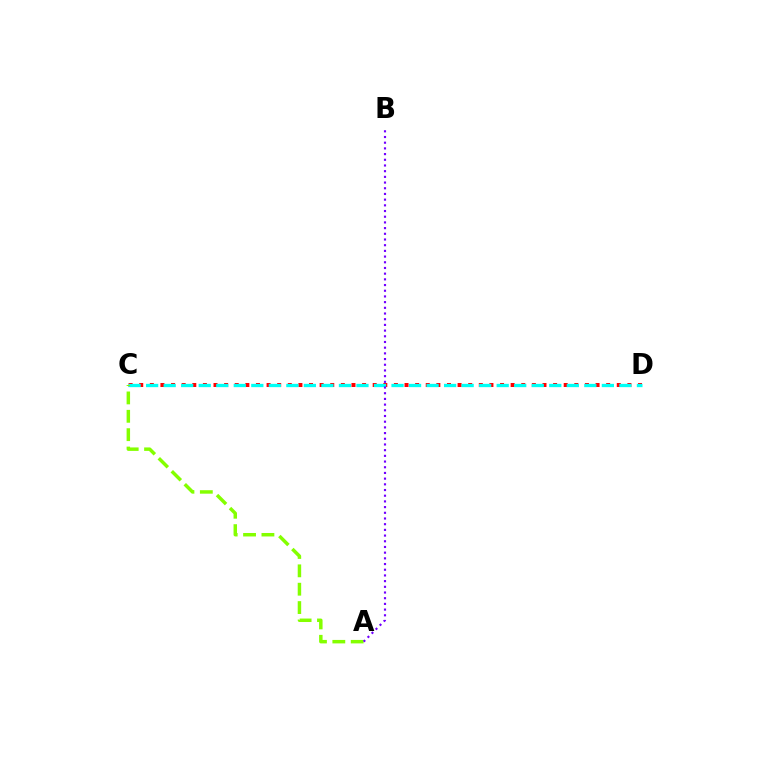{('C', 'D'): [{'color': '#ff0000', 'line_style': 'dotted', 'thickness': 2.88}, {'color': '#00fff6', 'line_style': 'dashed', 'thickness': 2.38}], ('A', 'C'): [{'color': '#84ff00', 'line_style': 'dashed', 'thickness': 2.5}], ('A', 'B'): [{'color': '#7200ff', 'line_style': 'dotted', 'thickness': 1.55}]}